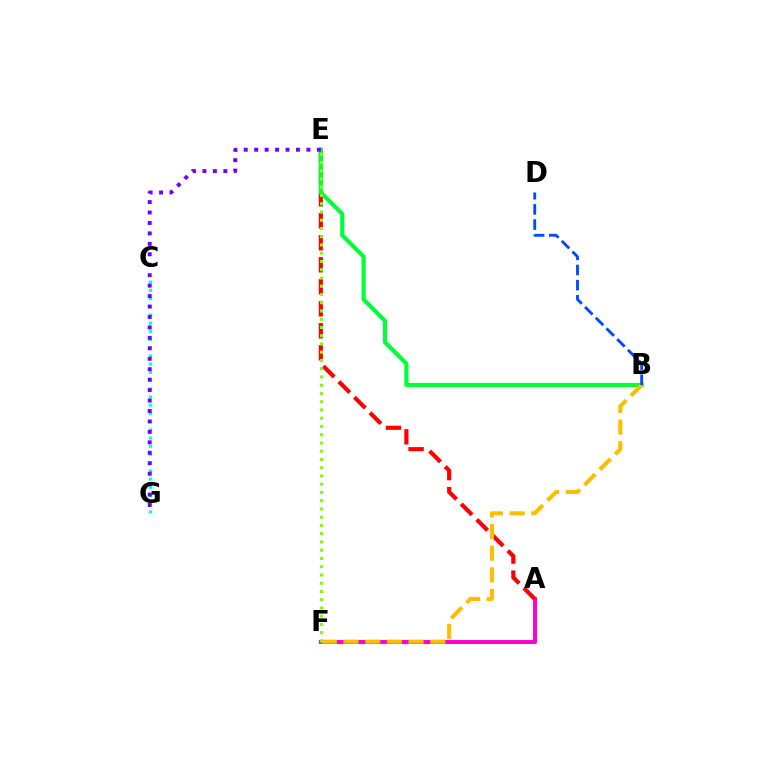{('C', 'G'): [{'color': '#00fff6', 'line_style': 'dotted', 'thickness': 2.23}], ('A', 'F'): [{'color': '#ff00cf', 'line_style': 'solid', 'thickness': 2.84}], ('A', 'E'): [{'color': '#ff0000', 'line_style': 'dashed', 'thickness': 2.99}], ('B', 'E'): [{'color': '#00ff39', 'line_style': 'solid', 'thickness': 2.99}], ('B', 'F'): [{'color': '#ffbd00', 'line_style': 'dashed', 'thickness': 2.95}], ('E', 'F'): [{'color': '#84ff00', 'line_style': 'dotted', 'thickness': 2.24}], ('E', 'G'): [{'color': '#7200ff', 'line_style': 'dotted', 'thickness': 2.84}], ('B', 'D'): [{'color': '#004bff', 'line_style': 'dashed', 'thickness': 2.06}]}